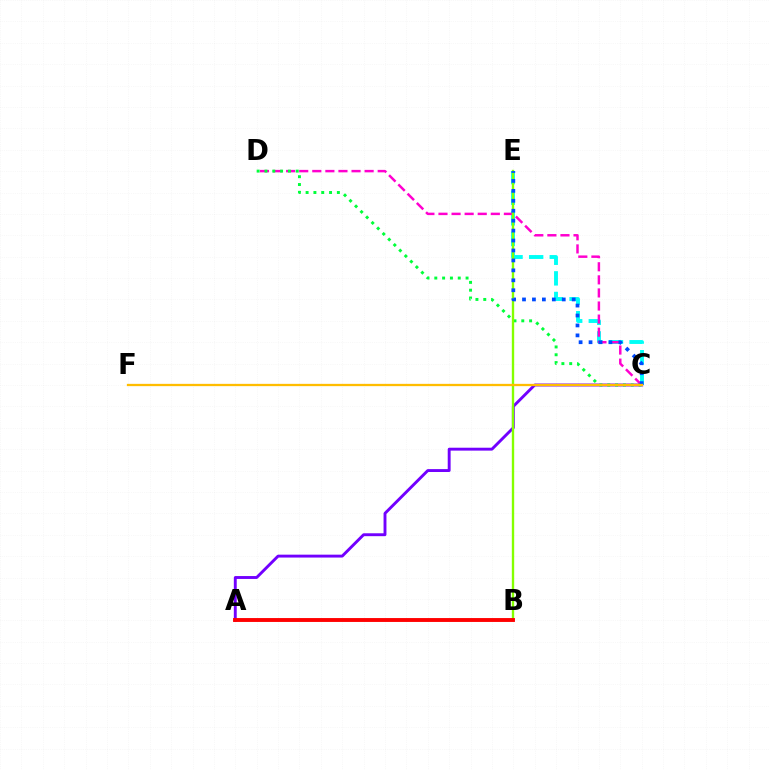{('C', 'E'): [{'color': '#00fff6', 'line_style': 'dashed', 'thickness': 2.8}, {'color': '#004bff', 'line_style': 'dotted', 'thickness': 2.7}], ('C', 'D'): [{'color': '#ff00cf', 'line_style': 'dashed', 'thickness': 1.78}, {'color': '#00ff39', 'line_style': 'dotted', 'thickness': 2.12}], ('A', 'C'): [{'color': '#7200ff', 'line_style': 'solid', 'thickness': 2.09}], ('B', 'E'): [{'color': '#84ff00', 'line_style': 'solid', 'thickness': 1.7}], ('A', 'B'): [{'color': '#ff0000', 'line_style': 'solid', 'thickness': 2.8}], ('C', 'F'): [{'color': '#ffbd00', 'line_style': 'solid', 'thickness': 1.65}]}